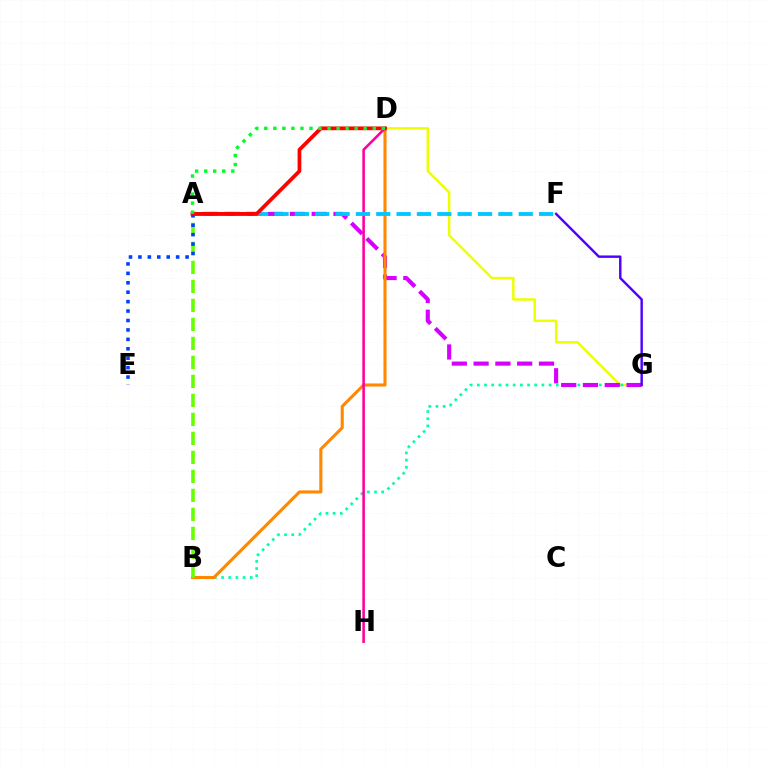{('D', 'G'): [{'color': '#eeff00', 'line_style': 'solid', 'thickness': 1.78}], ('B', 'G'): [{'color': '#00ffaf', 'line_style': 'dotted', 'thickness': 1.95}], ('A', 'G'): [{'color': '#d600ff', 'line_style': 'dashed', 'thickness': 2.96}], ('B', 'D'): [{'color': '#ff8800', 'line_style': 'solid', 'thickness': 2.22}], ('D', 'H'): [{'color': '#ff00a0', 'line_style': 'solid', 'thickness': 1.86}], ('A', 'B'): [{'color': '#66ff00', 'line_style': 'dashed', 'thickness': 2.58}], ('A', 'F'): [{'color': '#00c7ff', 'line_style': 'dashed', 'thickness': 2.76}], ('A', 'E'): [{'color': '#003fff', 'line_style': 'dotted', 'thickness': 2.56}], ('A', 'D'): [{'color': '#ff0000', 'line_style': 'solid', 'thickness': 2.69}, {'color': '#00ff27', 'line_style': 'dotted', 'thickness': 2.46}], ('F', 'G'): [{'color': '#4f00ff', 'line_style': 'solid', 'thickness': 1.75}]}